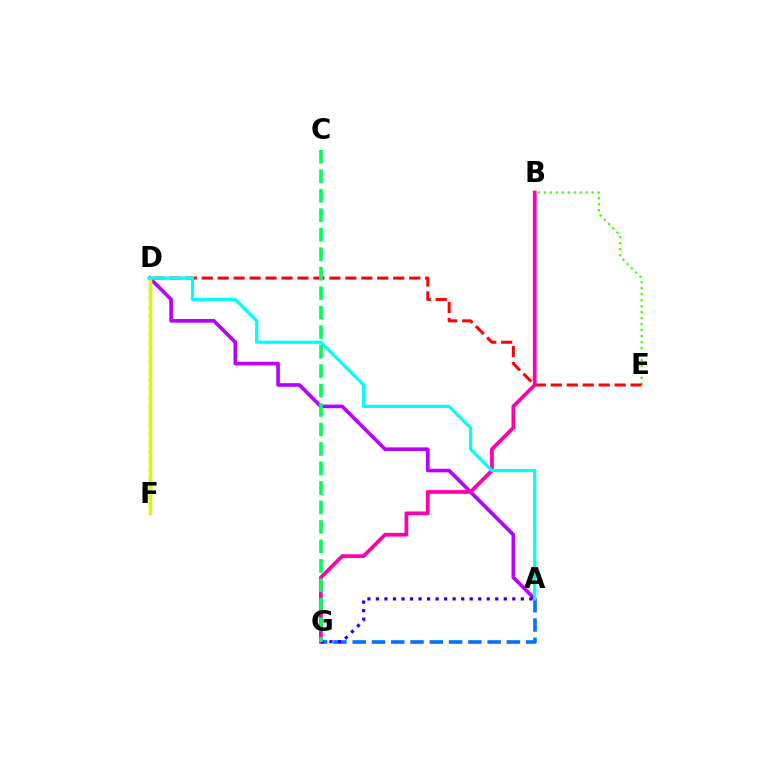{('A', 'G'): [{'color': '#0074ff', 'line_style': 'dashed', 'thickness': 2.62}, {'color': '#2500ff', 'line_style': 'dotted', 'thickness': 2.32}], ('B', 'E'): [{'color': '#3dff00', 'line_style': 'dotted', 'thickness': 1.62}], ('A', 'D'): [{'color': '#b900ff', 'line_style': 'solid', 'thickness': 2.62}, {'color': '#00fff6', 'line_style': 'solid', 'thickness': 2.33}], ('D', 'E'): [{'color': '#ff0000', 'line_style': 'dashed', 'thickness': 2.17}], ('D', 'F'): [{'color': '#ff9400', 'line_style': 'dotted', 'thickness': 2.46}, {'color': '#d1ff00', 'line_style': 'solid', 'thickness': 2.45}], ('B', 'G'): [{'color': '#ff00ac', 'line_style': 'solid', 'thickness': 2.69}], ('C', 'G'): [{'color': '#00ff5c', 'line_style': 'dashed', 'thickness': 2.65}]}